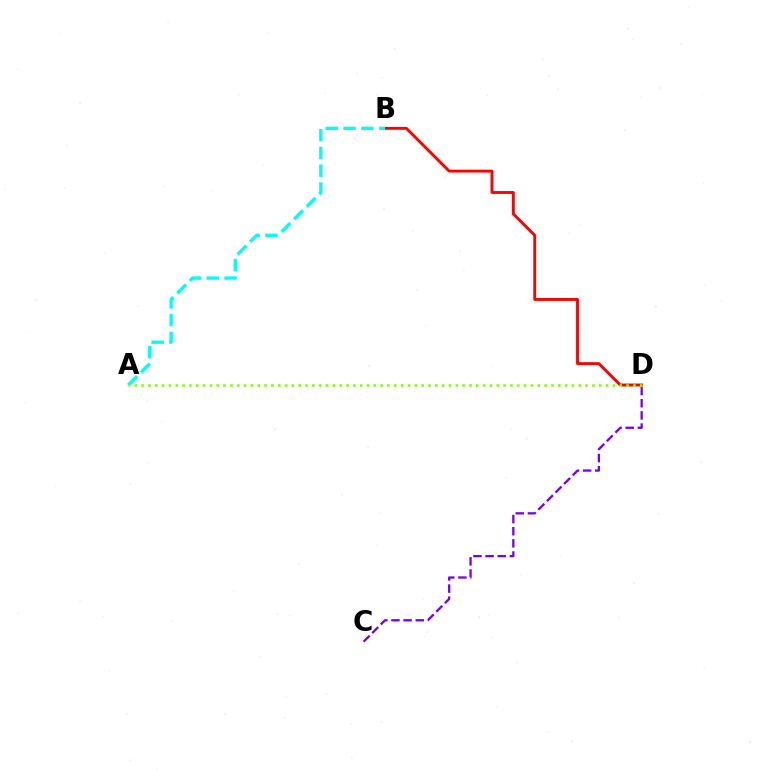{('C', 'D'): [{'color': '#7200ff', 'line_style': 'dashed', 'thickness': 1.65}], ('B', 'D'): [{'color': '#ff0000', 'line_style': 'solid', 'thickness': 2.07}], ('A', 'B'): [{'color': '#00fff6', 'line_style': 'dashed', 'thickness': 2.42}], ('A', 'D'): [{'color': '#84ff00', 'line_style': 'dotted', 'thickness': 1.86}]}